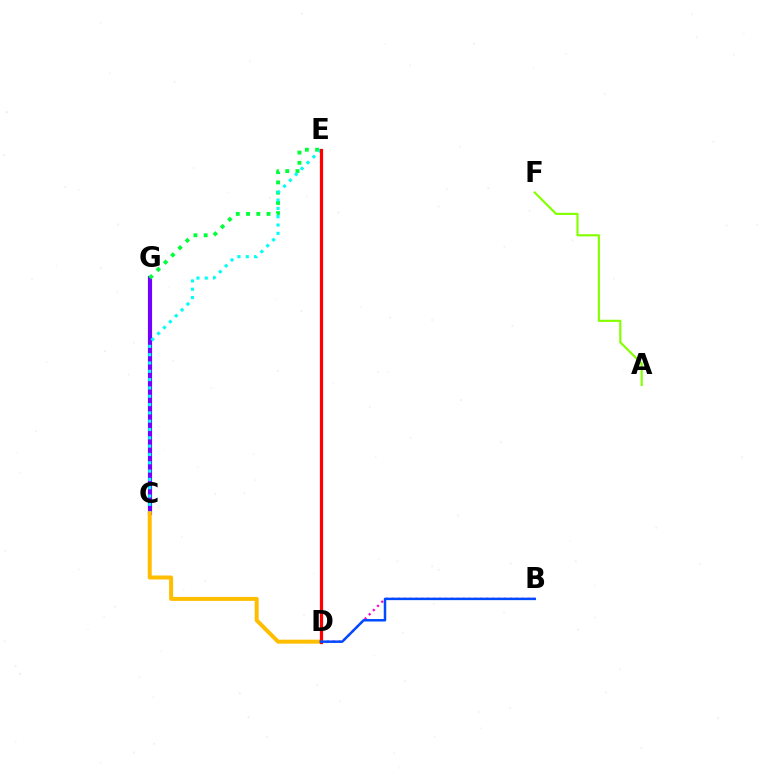{('C', 'G'): [{'color': '#7200ff', 'line_style': 'solid', 'thickness': 2.99}], ('A', 'F'): [{'color': '#84ff00', 'line_style': 'solid', 'thickness': 1.55}], ('E', 'G'): [{'color': '#00ff39', 'line_style': 'dotted', 'thickness': 2.78}], ('C', 'E'): [{'color': '#00fff6', 'line_style': 'dotted', 'thickness': 2.26}], ('C', 'D'): [{'color': '#ffbd00', 'line_style': 'solid', 'thickness': 2.87}], ('B', 'D'): [{'color': '#ff00cf', 'line_style': 'dotted', 'thickness': 1.6}, {'color': '#004bff', 'line_style': 'solid', 'thickness': 1.79}], ('D', 'E'): [{'color': '#ff0000', 'line_style': 'solid', 'thickness': 2.32}]}